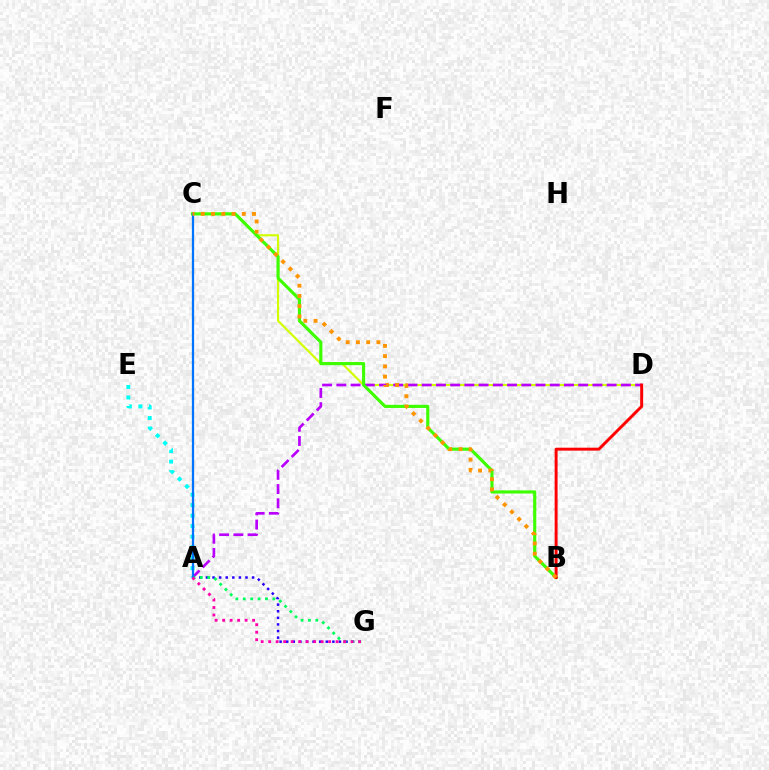{('C', 'D'): [{'color': '#d1ff00', 'line_style': 'solid', 'thickness': 1.55}], ('A', 'G'): [{'color': '#2500ff', 'line_style': 'dotted', 'thickness': 1.79}, {'color': '#00ff5c', 'line_style': 'dotted', 'thickness': 2.01}, {'color': '#ff00ac', 'line_style': 'dotted', 'thickness': 2.04}], ('A', 'D'): [{'color': '#b900ff', 'line_style': 'dashed', 'thickness': 1.93}], ('B', 'C'): [{'color': '#3dff00', 'line_style': 'solid', 'thickness': 2.26}, {'color': '#ff9400', 'line_style': 'dotted', 'thickness': 2.78}], ('B', 'D'): [{'color': '#ff0000', 'line_style': 'solid', 'thickness': 2.12}], ('A', 'E'): [{'color': '#00fff6', 'line_style': 'dotted', 'thickness': 2.85}], ('A', 'C'): [{'color': '#0074ff', 'line_style': 'solid', 'thickness': 1.62}]}